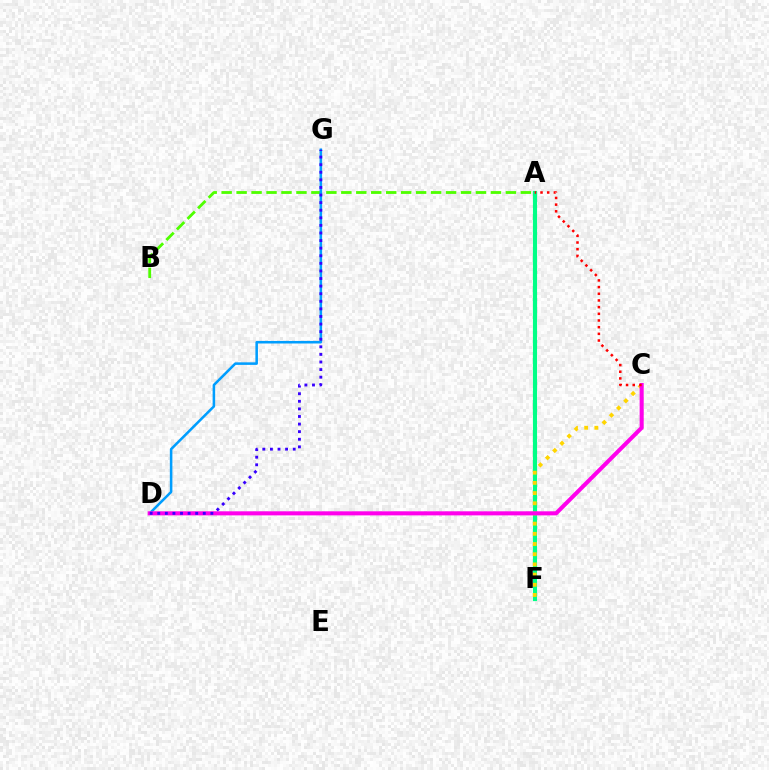{('A', 'F'): [{'color': '#00ff86', 'line_style': 'solid', 'thickness': 2.98}], ('C', 'F'): [{'color': '#ffd500', 'line_style': 'dotted', 'thickness': 2.77}], ('A', 'B'): [{'color': '#4fff00', 'line_style': 'dashed', 'thickness': 2.03}], ('D', 'G'): [{'color': '#009eff', 'line_style': 'solid', 'thickness': 1.83}, {'color': '#3700ff', 'line_style': 'dotted', 'thickness': 2.06}], ('C', 'D'): [{'color': '#ff00ed', 'line_style': 'solid', 'thickness': 2.92}], ('A', 'C'): [{'color': '#ff0000', 'line_style': 'dotted', 'thickness': 1.81}]}